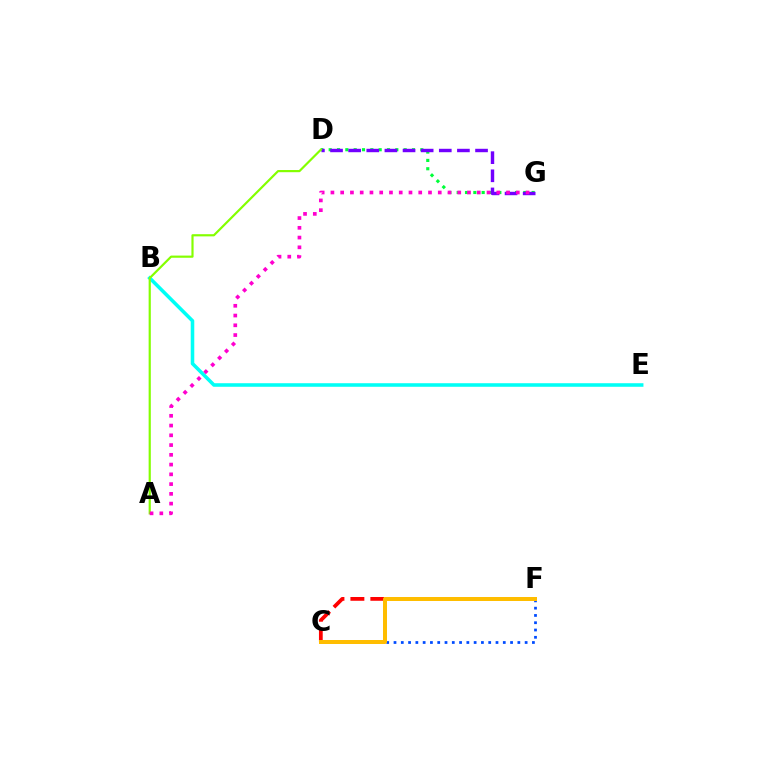{('C', 'F'): [{'color': '#ff0000', 'line_style': 'dashed', 'thickness': 2.71}, {'color': '#004bff', 'line_style': 'dotted', 'thickness': 1.98}, {'color': '#ffbd00', 'line_style': 'solid', 'thickness': 2.88}], ('D', 'G'): [{'color': '#00ff39', 'line_style': 'dotted', 'thickness': 2.26}, {'color': '#7200ff', 'line_style': 'dashed', 'thickness': 2.46}], ('B', 'E'): [{'color': '#00fff6', 'line_style': 'solid', 'thickness': 2.56}], ('A', 'D'): [{'color': '#84ff00', 'line_style': 'solid', 'thickness': 1.57}], ('A', 'G'): [{'color': '#ff00cf', 'line_style': 'dotted', 'thickness': 2.65}]}